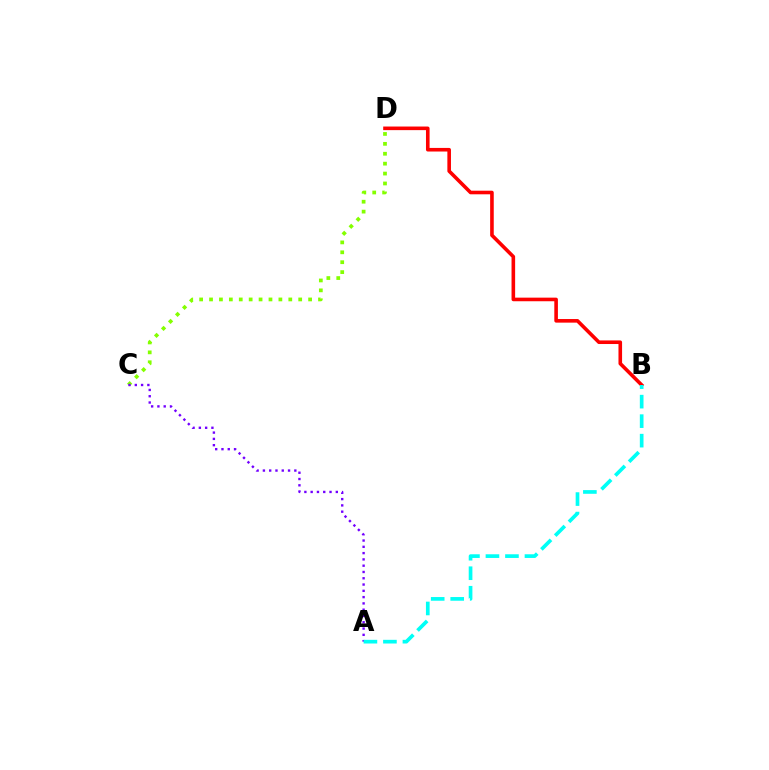{('C', 'D'): [{'color': '#84ff00', 'line_style': 'dotted', 'thickness': 2.69}], ('B', 'D'): [{'color': '#ff0000', 'line_style': 'solid', 'thickness': 2.59}], ('A', 'C'): [{'color': '#7200ff', 'line_style': 'dotted', 'thickness': 1.71}], ('A', 'B'): [{'color': '#00fff6', 'line_style': 'dashed', 'thickness': 2.65}]}